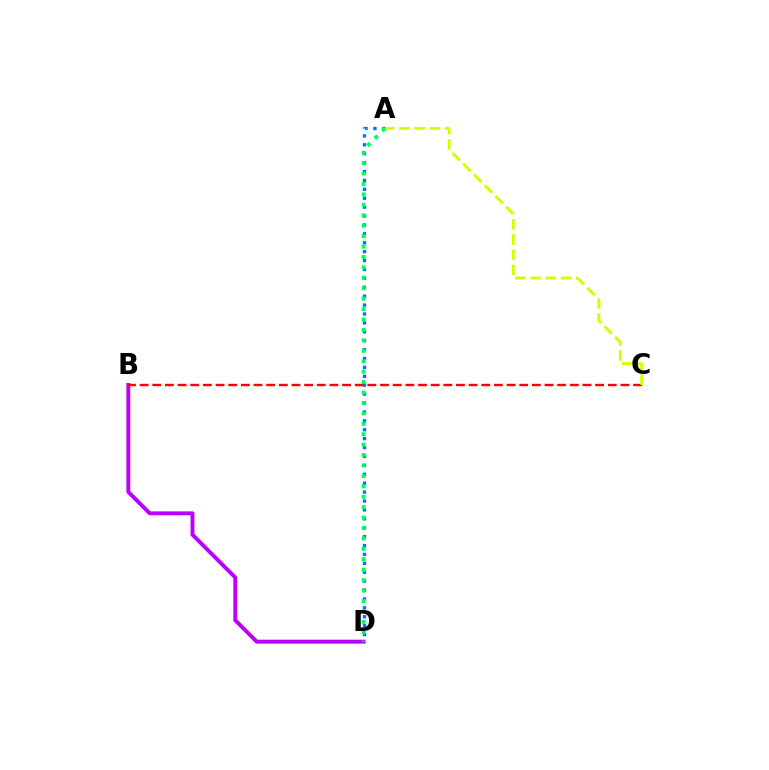{('B', 'D'): [{'color': '#b900ff', 'line_style': 'solid', 'thickness': 2.82}], ('A', 'D'): [{'color': '#0074ff', 'line_style': 'dotted', 'thickness': 2.42}, {'color': '#00ff5c', 'line_style': 'dotted', 'thickness': 2.83}], ('B', 'C'): [{'color': '#ff0000', 'line_style': 'dashed', 'thickness': 1.72}], ('A', 'C'): [{'color': '#d1ff00', 'line_style': 'dashed', 'thickness': 2.07}]}